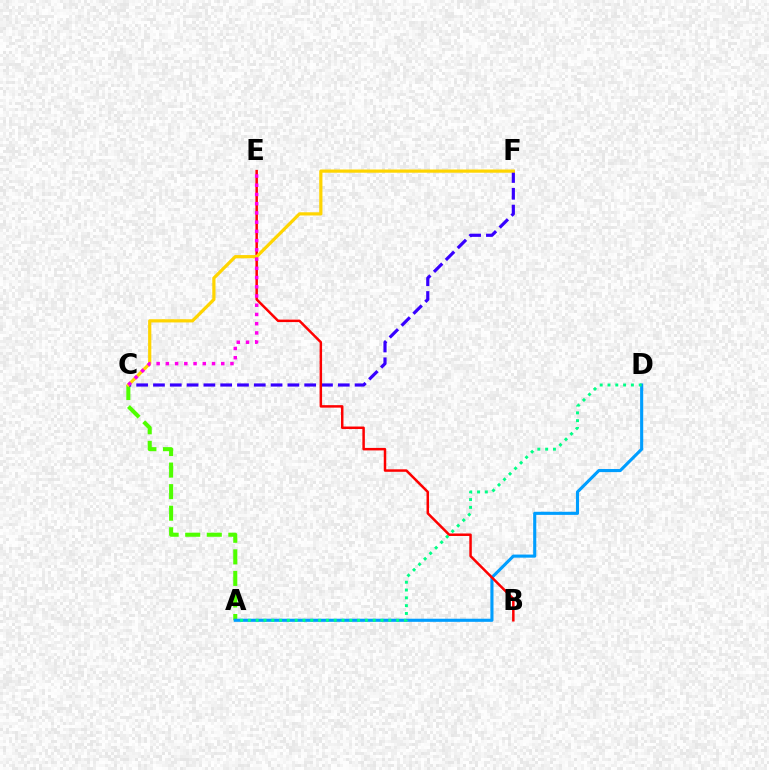{('A', 'C'): [{'color': '#4fff00', 'line_style': 'dashed', 'thickness': 2.93}], ('A', 'D'): [{'color': '#009eff', 'line_style': 'solid', 'thickness': 2.23}, {'color': '#00ff86', 'line_style': 'dotted', 'thickness': 2.12}], ('C', 'F'): [{'color': '#3700ff', 'line_style': 'dashed', 'thickness': 2.28}, {'color': '#ffd500', 'line_style': 'solid', 'thickness': 2.31}], ('B', 'E'): [{'color': '#ff0000', 'line_style': 'solid', 'thickness': 1.79}], ('C', 'E'): [{'color': '#ff00ed', 'line_style': 'dotted', 'thickness': 2.51}]}